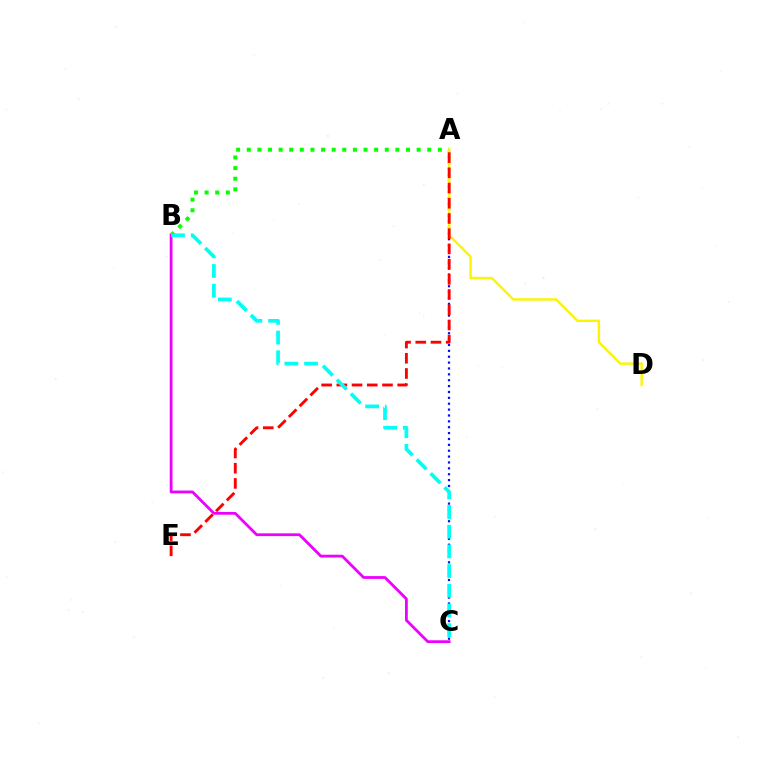{('A', 'B'): [{'color': '#08ff00', 'line_style': 'dotted', 'thickness': 2.88}], ('A', 'C'): [{'color': '#0010ff', 'line_style': 'dotted', 'thickness': 1.6}], ('A', 'D'): [{'color': '#fcf500', 'line_style': 'solid', 'thickness': 1.73}], ('A', 'E'): [{'color': '#ff0000', 'line_style': 'dashed', 'thickness': 2.07}], ('B', 'C'): [{'color': '#ee00ff', 'line_style': 'solid', 'thickness': 2.01}, {'color': '#00fff6', 'line_style': 'dashed', 'thickness': 2.68}]}